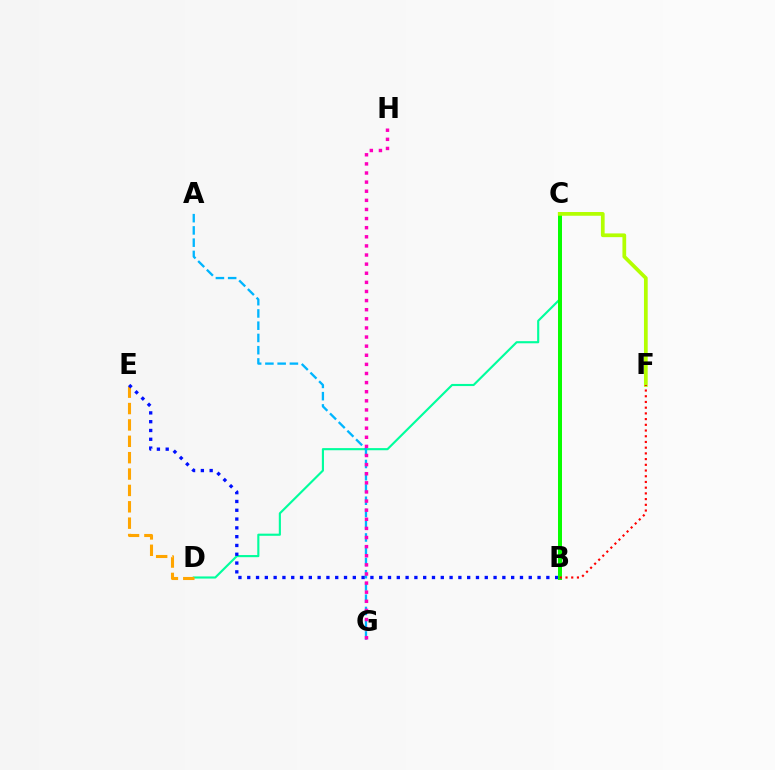{('C', 'D'): [{'color': '#00ff9d', 'line_style': 'solid', 'thickness': 1.54}], ('B', 'C'): [{'color': '#9b00ff', 'line_style': 'dashed', 'thickness': 1.6}, {'color': '#08ff00', 'line_style': 'solid', 'thickness': 2.86}], ('A', 'G'): [{'color': '#00b5ff', 'line_style': 'dashed', 'thickness': 1.66}], ('D', 'E'): [{'color': '#ffa500', 'line_style': 'dashed', 'thickness': 2.22}], ('B', 'E'): [{'color': '#0010ff', 'line_style': 'dotted', 'thickness': 2.39}], ('C', 'F'): [{'color': '#b3ff00', 'line_style': 'solid', 'thickness': 2.68}], ('G', 'H'): [{'color': '#ff00bd', 'line_style': 'dotted', 'thickness': 2.48}], ('B', 'F'): [{'color': '#ff0000', 'line_style': 'dotted', 'thickness': 1.55}]}